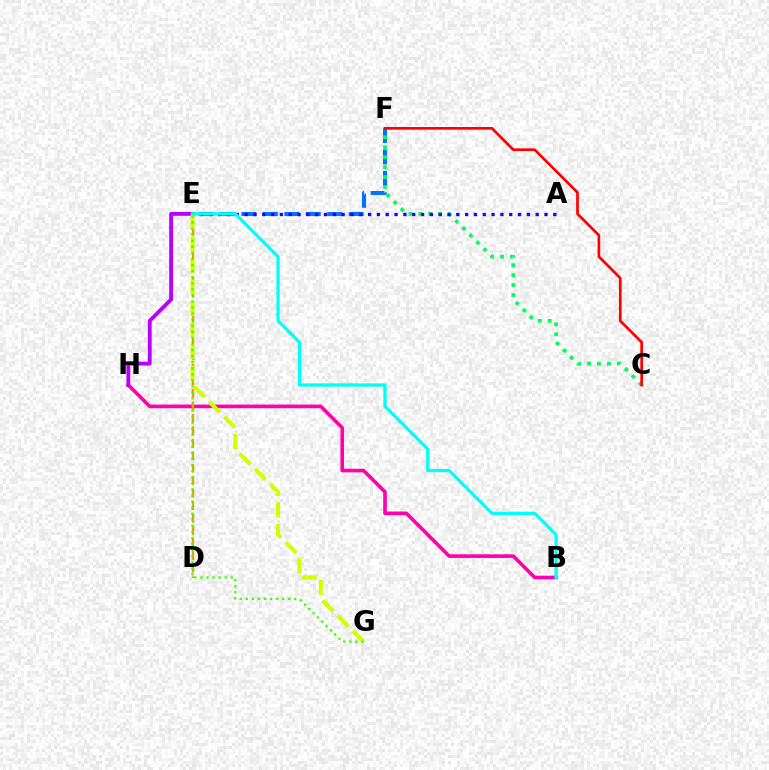{('B', 'H'): [{'color': '#ff00ac', 'line_style': 'solid', 'thickness': 2.61}], ('E', 'F'): [{'color': '#0074ff', 'line_style': 'dashed', 'thickness': 2.92}], ('D', 'E'): [{'color': '#ff9400', 'line_style': 'dashed', 'thickness': 1.7}], ('E', 'H'): [{'color': '#b900ff', 'line_style': 'solid', 'thickness': 2.78}], ('C', 'F'): [{'color': '#00ff5c', 'line_style': 'dotted', 'thickness': 2.7}, {'color': '#ff0000', 'line_style': 'solid', 'thickness': 1.93}], ('A', 'E'): [{'color': '#2500ff', 'line_style': 'dotted', 'thickness': 2.4}], ('B', 'E'): [{'color': '#00fff6', 'line_style': 'solid', 'thickness': 2.35}], ('E', 'G'): [{'color': '#d1ff00', 'line_style': 'dashed', 'thickness': 2.92}, {'color': '#3dff00', 'line_style': 'dotted', 'thickness': 1.65}]}